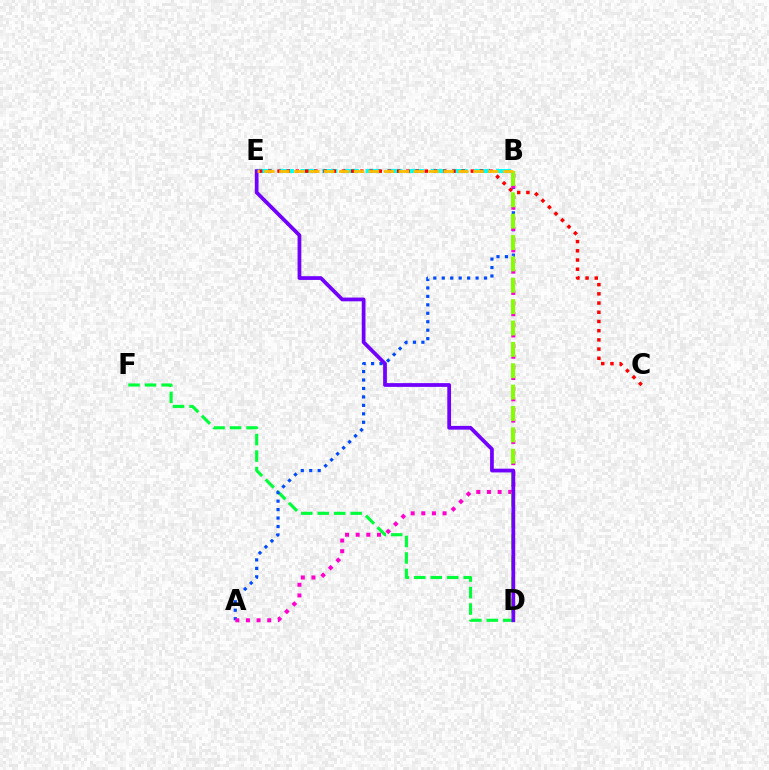{('D', 'F'): [{'color': '#00ff39', 'line_style': 'dashed', 'thickness': 2.24}], ('B', 'E'): [{'color': '#00fff6', 'line_style': 'dashed', 'thickness': 2.95}, {'color': '#ffbd00', 'line_style': 'dashed', 'thickness': 2.03}], ('A', 'B'): [{'color': '#004bff', 'line_style': 'dotted', 'thickness': 2.3}, {'color': '#ff00cf', 'line_style': 'dotted', 'thickness': 2.89}], ('B', 'D'): [{'color': '#84ff00', 'line_style': 'dashed', 'thickness': 2.9}], ('D', 'E'): [{'color': '#7200ff', 'line_style': 'solid', 'thickness': 2.7}], ('C', 'E'): [{'color': '#ff0000', 'line_style': 'dotted', 'thickness': 2.5}]}